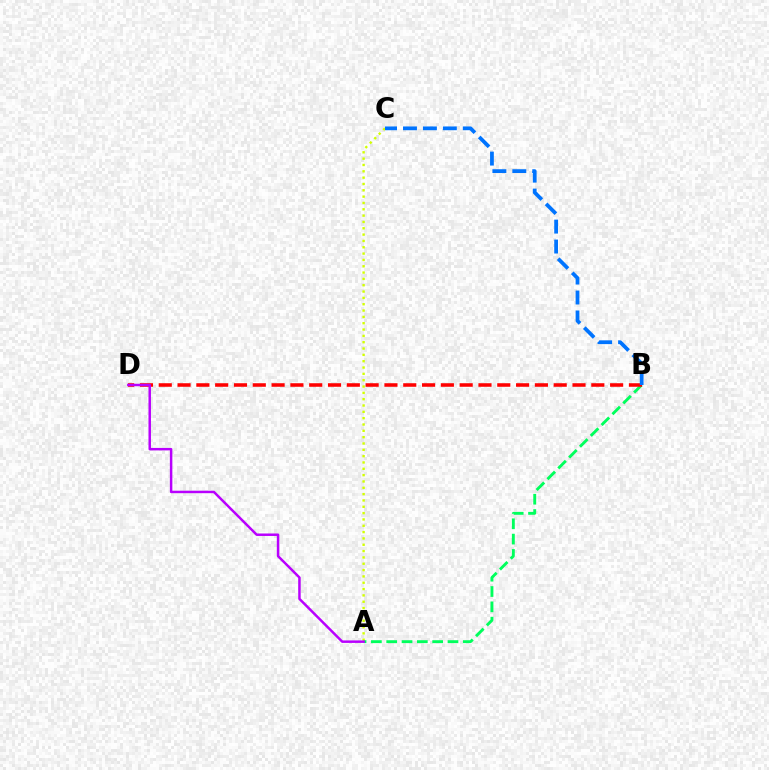{('A', 'C'): [{'color': '#d1ff00', 'line_style': 'dotted', 'thickness': 1.72}], ('A', 'B'): [{'color': '#00ff5c', 'line_style': 'dashed', 'thickness': 2.08}], ('B', 'D'): [{'color': '#ff0000', 'line_style': 'dashed', 'thickness': 2.55}], ('A', 'D'): [{'color': '#b900ff', 'line_style': 'solid', 'thickness': 1.78}], ('B', 'C'): [{'color': '#0074ff', 'line_style': 'dashed', 'thickness': 2.71}]}